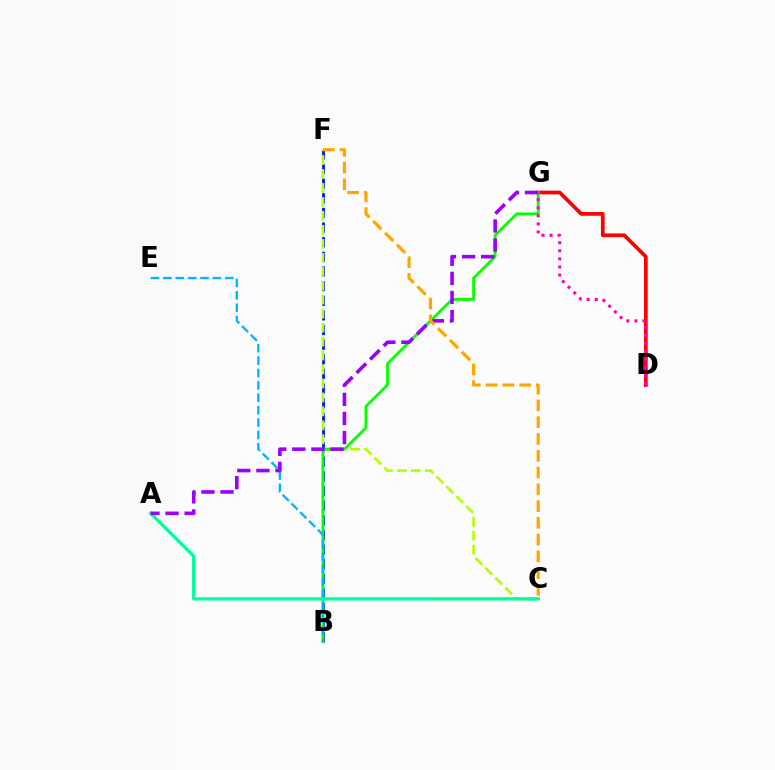{('D', 'G'): [{'color': '#ff0000', 'line_style': 'solid', 'thickness': 2.68}, {'color': '#ff00bd', 'line_style': 'dotted', 'thickness': 2.19}], ('B', 'F'): [{'color': '#0010ff', 'line_style': 'dashed', 'thickness': 1.99}], ('C', 'F'): [{'color': '#b3ff00', 'line_style': 'dashed', 'thickness': 1.9}, {'color': '#ffa500', 'line_style': 'dashed', 'thickness': 2.28}], ('B', 'G'): [{'color': '#08ff00', 'line_style': 'solid', 'thickness': 2.05}], ('B', 'E'): [{'color': '#00b5ff', 'line_style': 'dashed', 'thickness': 1.68}], ('A', 'C'): [{'color': '#00ff9d', 'line_style': 'solid', 'thickness': 2.42}], ('A', 'G'): [{'color': '#9b00ff', 'line_style': 'dashed', 'thickness': 2.59}]}